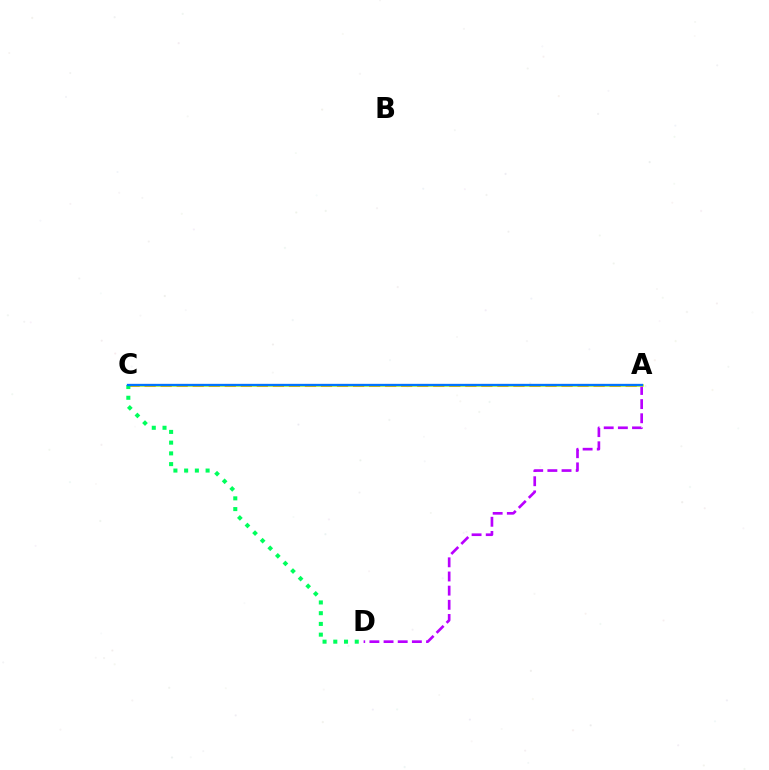{('A', 'C'): [{'color': '#ff0000', 'line_style': 'dashed', 'thickness': 2.18}, {'color': '#d1ff00', 'line_style': 'solid', 'thickness': 1.81}, {'color': '#0074ff', 'line_style': 'solid', 'thickness': 1.67}], ('A', 'D'): [{'color': '#b900ff', 'line_style': 'dashed', 'thickness': 1.92}], ('C', 'D'): [{'color': '#00ff5c', 'line_style': 'dotted', 'thickness': 2.92}]}